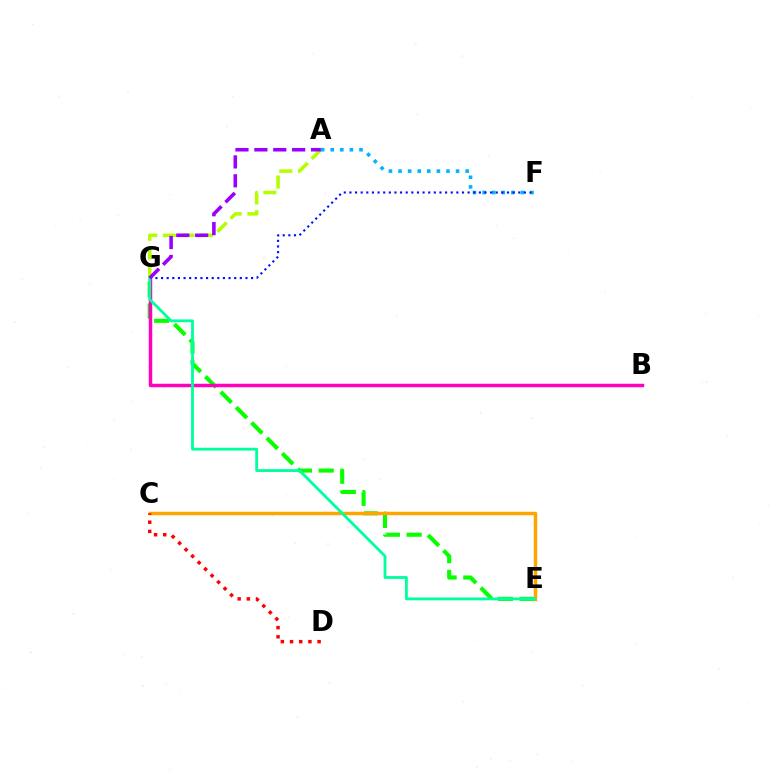{('E', 'G'): [{'color': '#08ff00', 'line_style': 'dashed', 'thickness': 2.95}, {'color': '#00ff9d', 'line_style': 'solid', 'thickness': 2.03}], ('B', 'G'): [{'color': '#ff00bd', 'line_style': 'solid', 'thickness': 2.51}], ('A', 'G'): [{'color': '#b3ff00', 'line_style': 'dashed', 'thickness': 2.54}, {'color': '#9b00ff', 'line_style': 'dashed', 'thickness': 2.57}], ('A', 'F'): [{'color': '#00b5ff', 'line_style': 'dotted', 'thickness': 2.6}], ('F', 'G'): [{'color': '#0010ff', 'line_style': 'dotted', 'thickness': 1.53}], ('C', 'E'): [{'color': '#ffa500', 'line_style': 'solid', 'thickness': 2.5}], ('C', 'D'): [{'color': '#ff0000', 'line_style': 'dotted', 'thickness': 2.49}]}